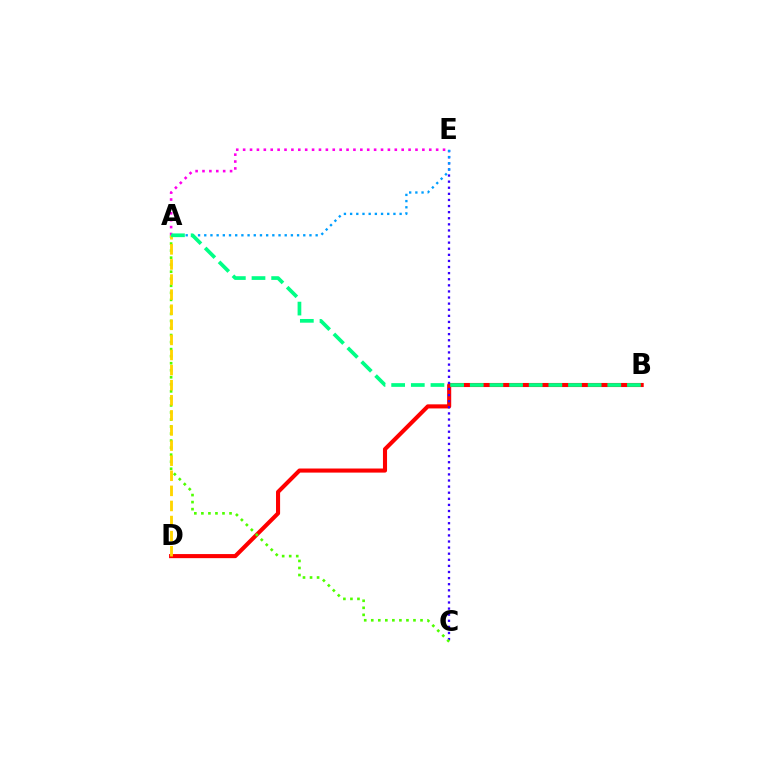{('B', 'D'): [{'color': '#ff0000', 'line_style': 'solid', 'thickness': 2.94}], ('C', 'E'): [{'color': '#3700ff', 'line_style': 'dotted', 'thickness': 1.66}], ('A', 'C'): [{'color': '#4fff00', 'line_style': 'dotted', 'thickness': 1.91}], ('A', 'E'): [{'color': '#009eff', 'line_style': 'dotted', 'thickness': 1.68}, {'color': '#ff00ed', 'line_style': 'dotted', 'thickness': 1.87}], ('A', 'D'): [{'color': '#ffd500', 'line_style': 'dashed', 'thickness': 2.05}], ('A', 'B'): [{'color': '#00ff86', 'line_style': 'dashed', 'thickness': 2.67}]}